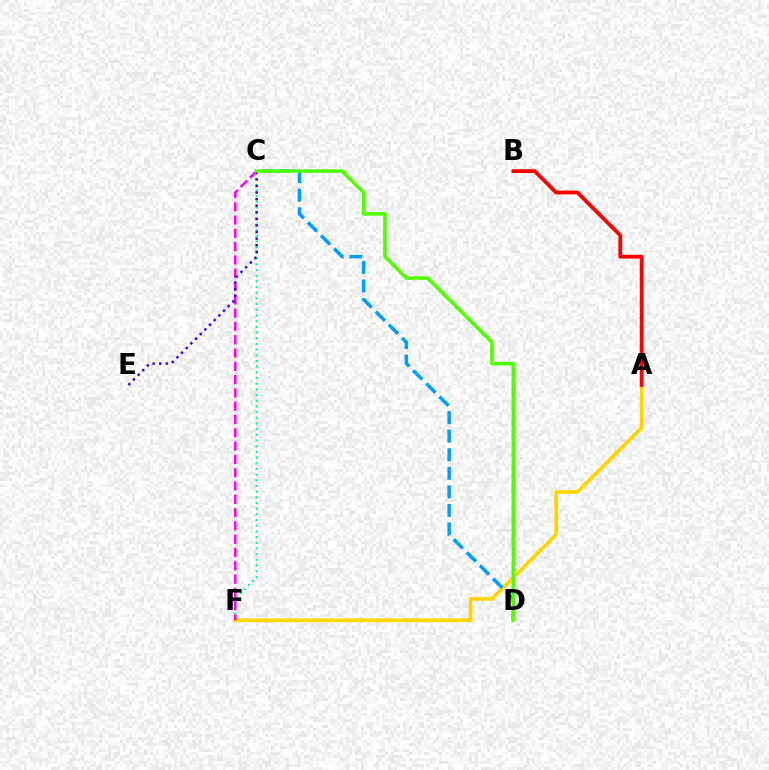{('A', 'F'): [{'color': '#ffd500', 'line_style': 'solid', 'thickness': 2.64}], ('C', 'F'): [{'color': '#00ff86', 'line_style': 'dotted', 'thickness': 1.54}, {'color': '#ff00ed', 'line_style': 'dashed', 'thickness': 1.81}], ('A', 'B'): [{'color': '#ff0000', 'line_style': 'solid', 'thickness': 2.73}], ('C', 'D'): [{'color': '#009eff', 'line_style': 'dashed', 'thickness': 2.52}, {'color': '#4fff00', 'line_style': 'solid', 'thickness': 2.56}], ('C', 'E'): [{'color': '#3700ff', 'line_style': 'dotted', 'thickness': 1.79}]}